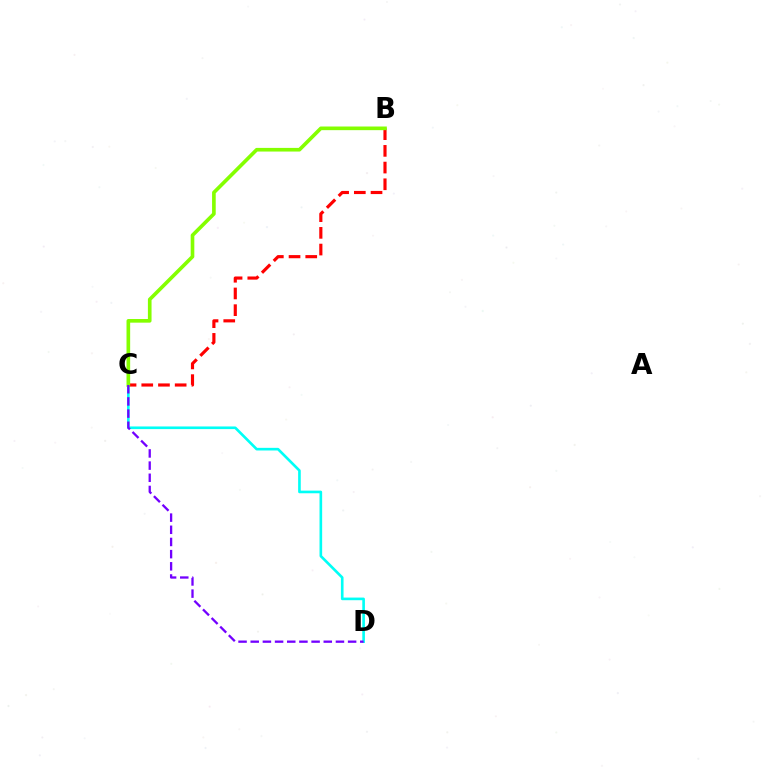{('B', 'C'): [{'color': '#ff0000', 'line_style': 'dashed', 'thickness': 2.27}, {'color': '#84ff00', 'line_style': 'solid', 'thickness': 2.62}], ('C', 'D'): [{'color': '#00fff6', 'line_style': 'solid', 'thickness': 1.9}, {'color': '#7200ff', 'line_style': 'dashed', 'thickness': 1.65}]}